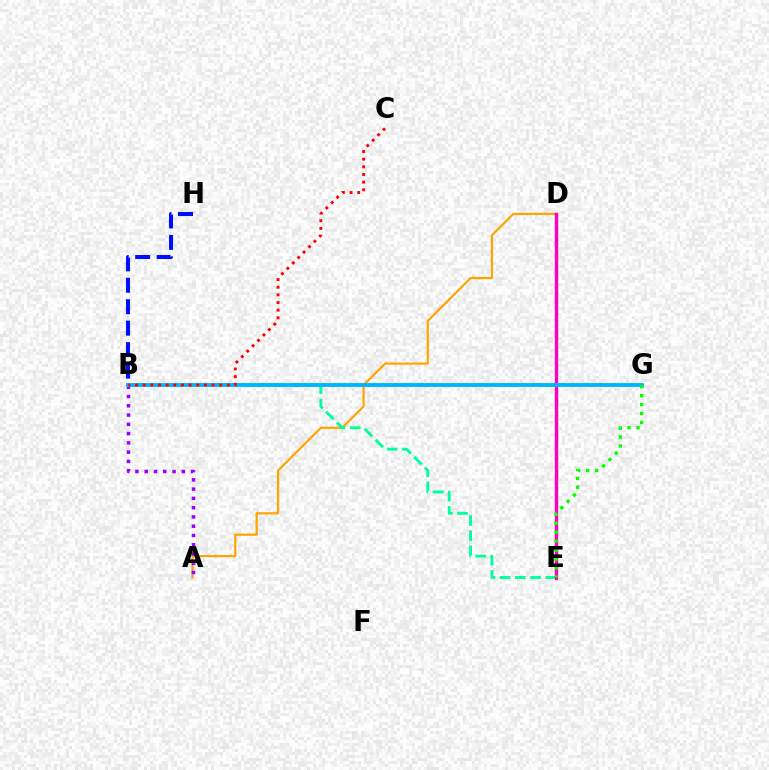{('A', 'D'): [{'color': '#ffa500', 'line_style': 'solid', 'thickness': 1.59}], ('B', 'E'): [{'color': '#00ff9d', 'line_style': 'dashed', 'thickness': 2.07}], ('D', 'E'): [{'color': '#b3ff00', 'line_style': 'dashed', 'thickness': 2.0}, {'color': '#ff00bd', 'line_style': 'solid', 'thickness': 2.45}], ('A', 'B'): [{'color': '#9b00ff', 'line_style': 'dotted', 'thickness': 2.52}], ('B', 'G'): [{'color': '#00b5ff', 'line_style': 'solid', 'thickness': 2.78}], ('E', 'G'): [{'color': '#08ff00', 'line_style': 'dotted', 'thickness': 2.43}], ('B', 'C'): [{'color': '#ff0000', 'line_style': 'dotted', 'thickness': 2.08}], ('B', 'H'): [{'color': '#0010ff', 'line_style': 'dashed', 'thickness': 2.92}]}